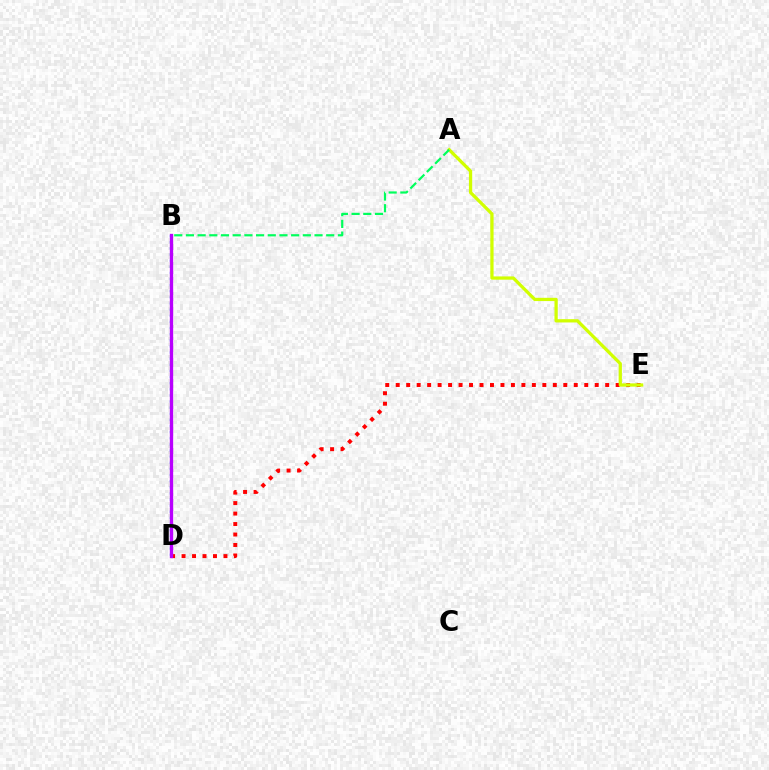{('B', 'D'): [{'color': '#0074ff', 'line_style': 'dotted', 'thickness': 1.66}, {'color': '#b900ff', 'line_style': 'solid', 'thickness': 2.4}], ('D', 'E'): [{'color': '#ff0000', 'line_style': 'dotted', 'thickness': 2.85}], ('A', 'E'): [{'color': '#d1ff00', 'line_style': 'solid', 'thickness': 2.35}], ('A', 'B'): [{'color': '#00ff5c', 'line_style': 'dashed', 'thickness': 1.59}]}